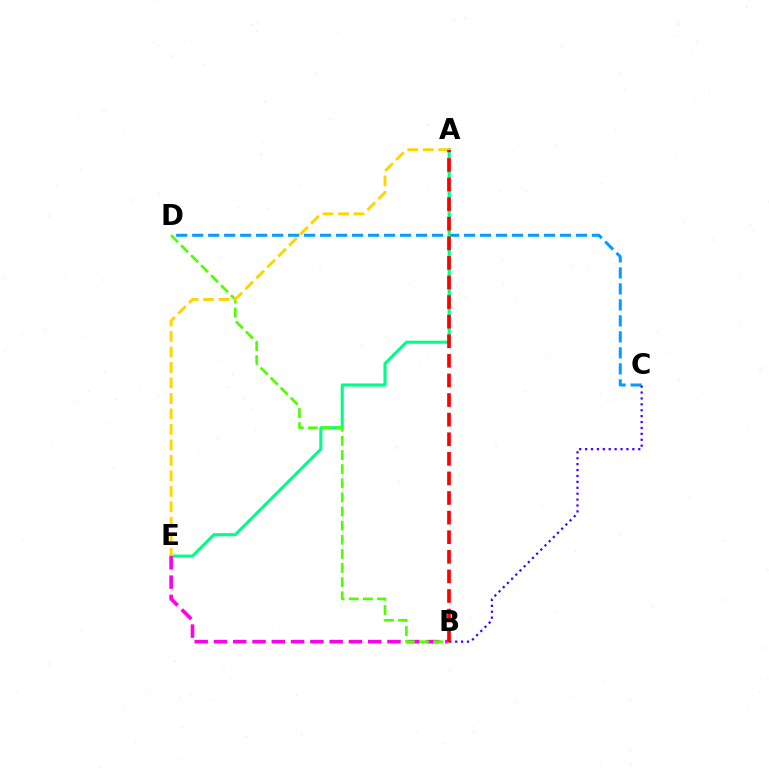{('C', 'D'): [{'color': '#009eff', 'line_style': 'dashed', 'thickness': 2.17}], ('A', 'E'): [{'color': '#00ff86', 'line_style': 'solid', 'thickness': 2.24}, {'color': '#ffd500', 'line_style': 'dashed', 'thickness': 2.1}], ('B', 'E'): [{'color': '#ff00ed', 'line_style': 'dashed', 'thickness': 2.62}], ('B', 'D'): [{'color': '#4fff00', 'line_style': 'dashed', 'thickness': 1.92}], ('B', 'C'): [{'color': '#3700ff', 'line_style': 'dotted', 'thickness': 1.6}], ('A', 'B'): [{'color': '#ff0000', 'line_style': 'dashed', 'thickness': 2.66}]}